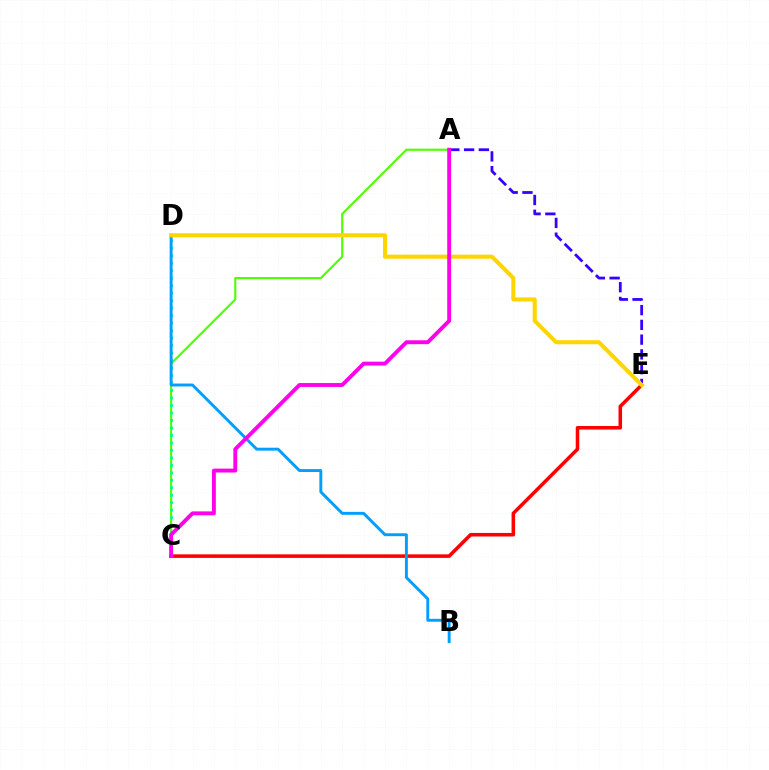{('C', 'E'): [{'color': '#ff0000', 'line_style': 'solid', 'thickness': 2.55}], ('A', 'E'): [{'color': '#3700ff', 'line_style': 'dashed', 'thickness': 2.01}], ('A', 'C'): [{'color': '#4fff00', 'line_style': 'solid', 'thickness': 1.52}, {'color': '#ff00ed', 'line_style': 'solid', 'thickness': 2.79}], ('C', 'D'): [{'color': '#00ff86', 'line_style': 'dotted', 'thickness': 2.03}], ('B', 'D'): [{'color': '#009eff', 'line_style': 'solid', 'thickness': 2.1}], ('D', 'E'): [{'color': '#ffd500', 'line_style': 'solid', 'thickness': 2.92}]}